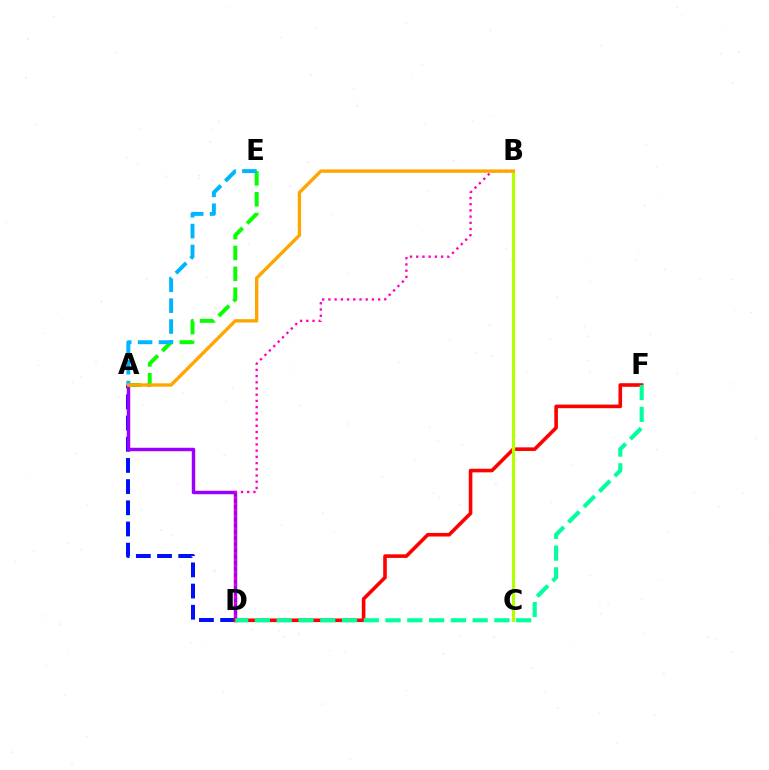{('A', 'D'): [{'color': '#0010ff', 'line_style': 'dashed', 'thickness': 2.88}, {'color': '#9b00ff', 'line_style': 'solid', 'thickness': 2.49}], ('D', 'F'): [{'color': '#ff0000', 'line_style': 'solid', 'thickness': 2.59}, {'color': '#00ff9d', 'line_style': 'dashed', 'thickness': 2.96}], ('A', 'E'): [{'color': '#08ff00', 'line_style': 'dashed', 'thickness': 2.83}, {'color': '#00b5ff', 'line_style': 'dashed', 'thickness': 2.83}], ('B', 'D'): [{'color': '#ff00bd', 'line_style': 'dotted', 'thickness': 1.69}], ('B', 'C'): [{'color': '#b3ff00', 'line_style': 'solid', 'thickness': 2.28}], ('A', 'B'): [{'color': '#ffa500', 'line_style': 'solid', 'thickness': 2.42}]}